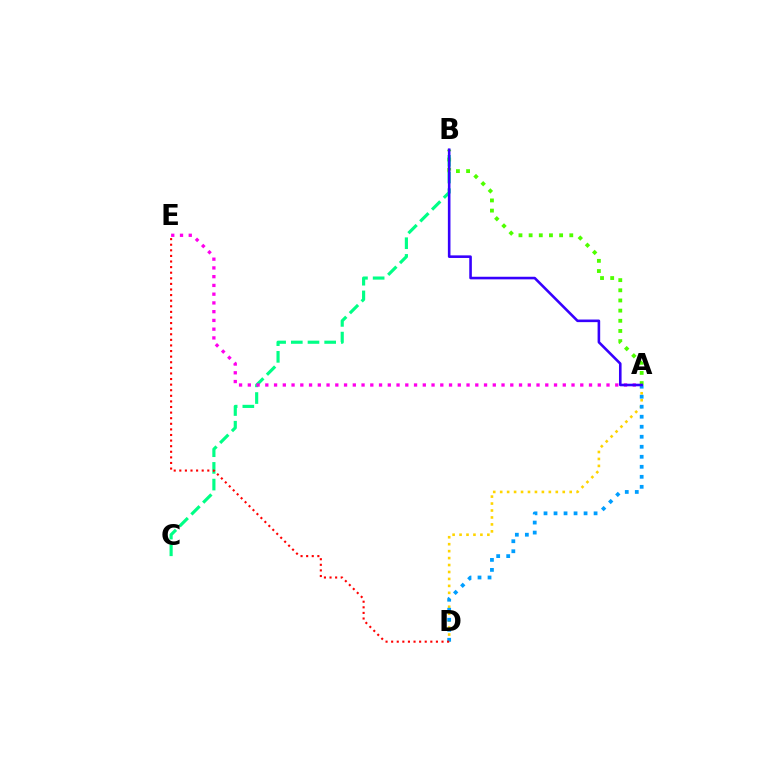{('A', 'D'): [{'color': '#ffd500', 'line_style': 'dotted', 'thickness': 1.89}, {'color': '#009eff', 'line_style': 'dotted', 'thickness': 2.72}], ('A', 'B'): [{'color': '#4fff00', 'line_style': 'dotted', 'thickness': 2.76}, {'color': '#3700ff', 'line_style': 'solid', 'thickness': 1.87}], ('B', 'C'): [{'color': '#00ff86', 'line_style': 'dashed', 'thickness': 2.27}], ('A', 'E'): [{'color': '#ff00ed', 'line_style': 'dotted', 'thickness': 2.38}], ('D', 'E'): [{'color': '#ff0000', 'line_style': 'dotted', 'thickness': 1.52}]}